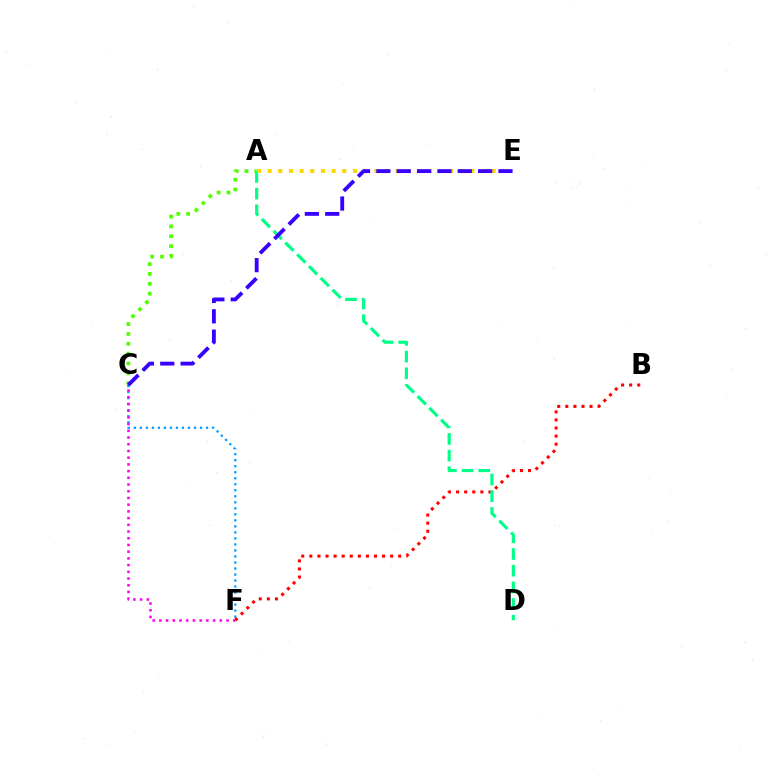{('C', 'F'): [{'color': '#009eff', 'line_style': 'dotted', 'thickness': 1.63}, {'color': '#ff00ed', 'line_style': 'dotted', 'thickness': 1.82}], ('A', 'C'): [{'color': '#4fff00', 'line_style': 'dotted', 'thickness': 2.67}], ('B', 'F'): [{'color': '#ff0000', 'line_style': 'dotted', 'thickness': 2.2}], ('A', 'D'): [{'color': '#00ff86', 'line_style': 'dashed', 'thickness': 2.26}], ('A', 'E'): [{'color': '#ffd500', 'line_style': 'dotted', 'thickness': 2.9}], ('C', 'E'): [{'color': '#3700ff', 'line_style': 'dashed', 'thickness': 2.76}]}